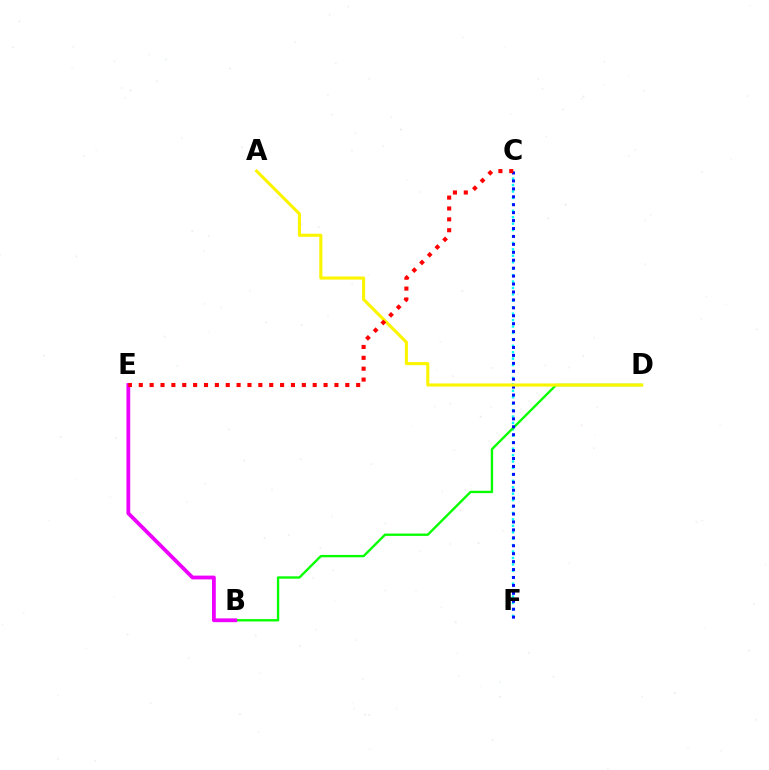{('C', 'F'): [{'color': '#00fff6', 'line_style': 'dotted', 'thickness': 1.75}, {'color': '#0010ff', 'line_style': 'dotted', 'thickness': 2.15}], ('B', 'D'): [{'color': '#08ff00', 'line_style': 'solid', 'thickness': 1.7}], ('B', 'E'): [{'color': '#ee00ff', 'line_style': 'solid', 'thickness': 2.73}], ('A', 'D'): [{'color': '#fcf500', 'line_style': 'solid', 'thickness': 2.24}], ('C', 'E'): [{'color': '#ff0000', 'line_style': 'dotted', 'thickness': 2.95}]}